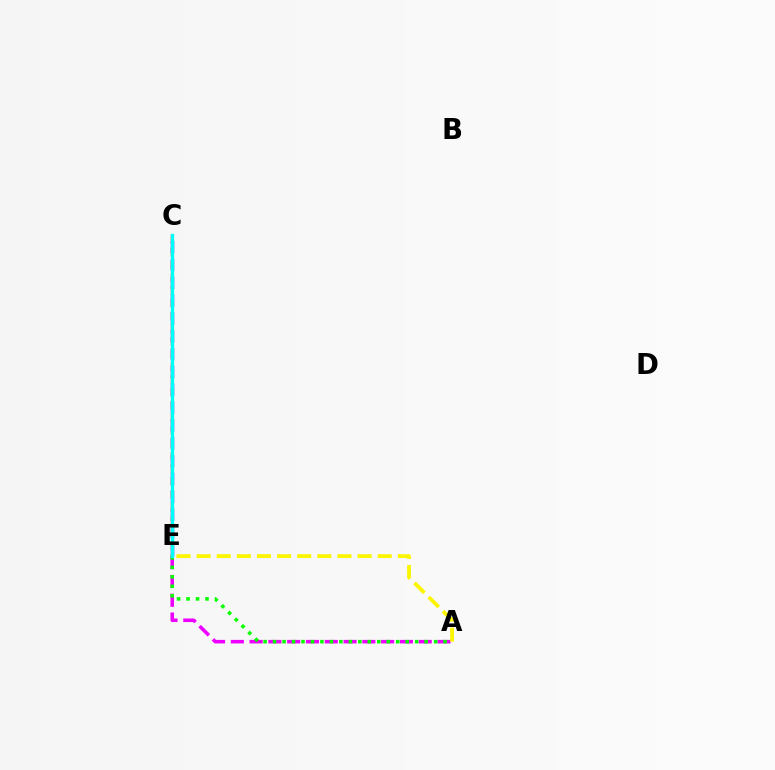{('A', 'E'): [{'color': '#ee00ff', 'line_style': 'dashed', 'thickness': 2.55}, {'color': '#fcf500', 'line_style': 'dashed', 'thickness': 2.73}, {'color': '#08ff00', 'line_style': 'dotted', 'thickness': 2.57}], ('C', 'E'): [{'color': '#0010ff', 'line_style': 'dashed', 'thickness': 2.42}, {'color': '#ff0000', 'line_style': 'dashed', 'thickness': 1.73}, {'color': '#00fff6', 'line_style': 'solid', 'thickness': 2.39}]}